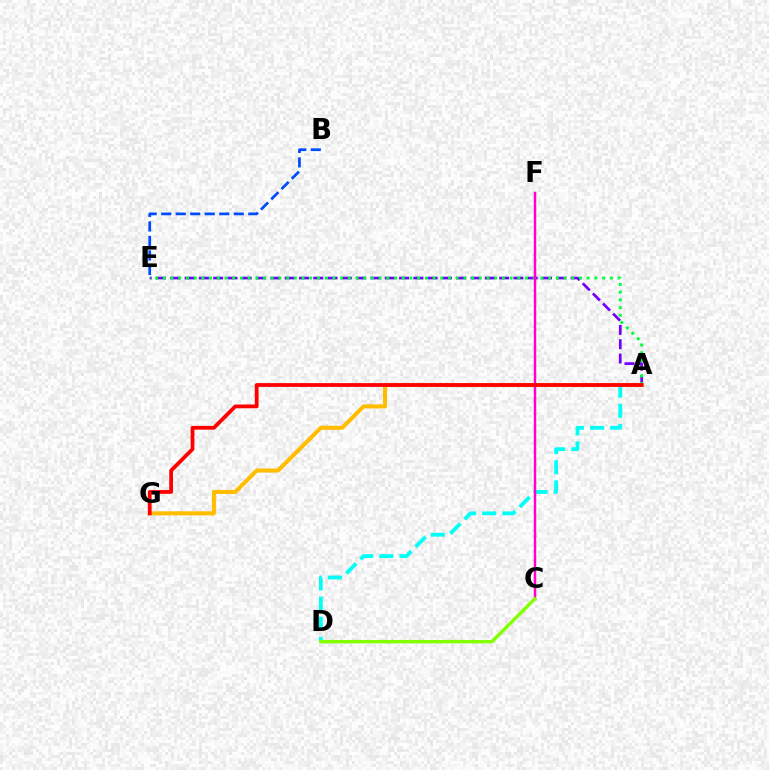{('A', 'D'): [{'color': '#00fff6', 'line_style': 'dashed', 'thickness': 2.73}], ('B', 'E'): [{'color': '#004bff', 'line_style': 'dashed', 'thickness': 1.97}], ('A', 'G'): [{'color': '#ffbd00', 'line_style': 'solid', 'thickness': 2.92}, {'color': '#ff0000', 'line_style': 'solid', 'thickness': 2.72}], ('A', 'E'): [{'color': '#7200ff', 'line_style': 'dashed', 'thickness': 1.94}, {'color': '#00ff39', 'line_style': 'dotted', 'thickness': 2.09}], ('C', 'F'): [{'color': '#ff00cf', 'line_style': 'solid', 'thickness': 1.77}], ('C', 'D'): [{'color': '#84ff00', 'line_style': 'solid', 'thickness': 2.46}]}